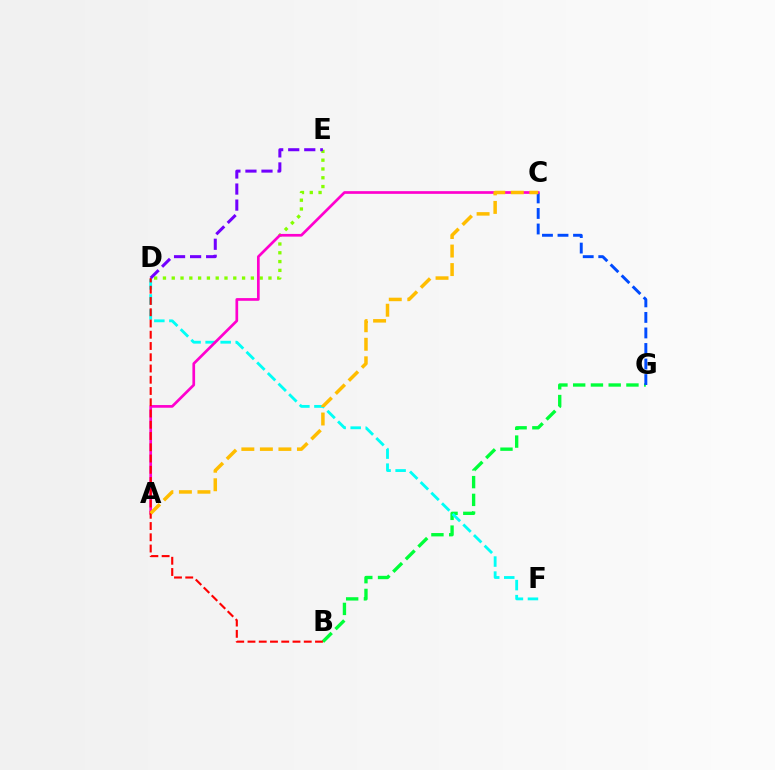{('B', 'G'): [{'color': '#00ff39', 'line_style': 'dashed', 'thickness': 2.41}], ('D', 'E'): [{'color': '#84ff00', 'line_style': 'dotted', 'thickness': 2.39}, {'color': '#7200ff', 'line_style': 'dashed', 'thickness': 2.18}], ('D', 'F'): [{'color': '#00fff6', 'line_style': 'dashed', 'thickness': 2.04}], ('C', 'G'): [{'color': '#004bff', 'line_style': 'dashed', 'thickness': 2.11}], ('A', 'C'): [{'color': '#ff00cf', 'line_style': 'solid', 'thickness': 1.94}, {'color': '#ffbd00', 'line_style': 'dashed', 'thickness': 2.52}], ('B', 'D'): [{'color': '#ff0000', 'line_style': 'dashed', 'thickness': 1.53}]}